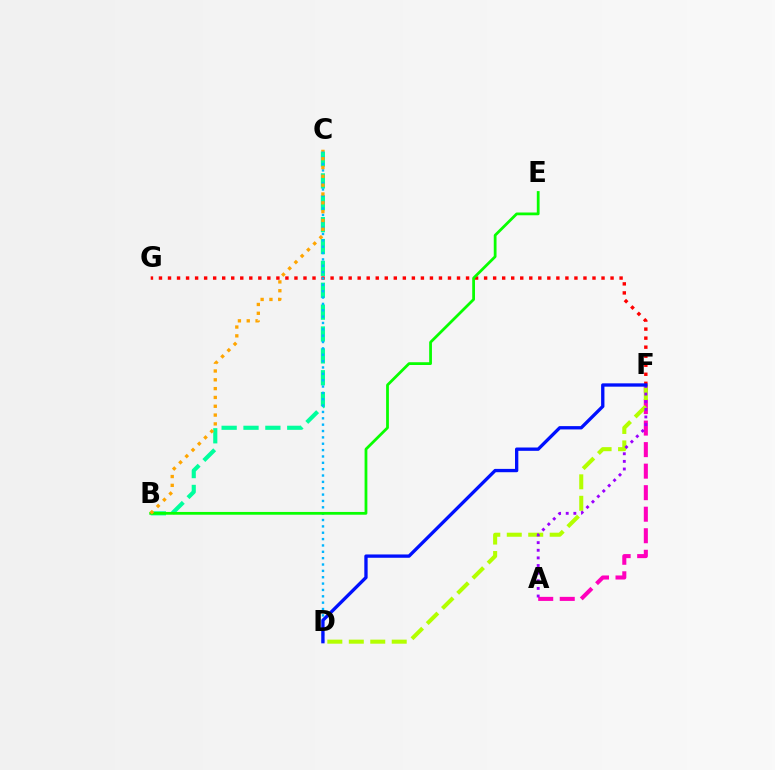{('F', 'G'): [{'color': '#ff0000', 'line_style': 'dotted', 'thickness': 2.45}], ('A', 'F'): [{'color': '#ff00bd', 'line_style': 'dashed', 'thickness': 2.92}, {'color': '#9b00ff', 'line_style': 'dotted', 'thickness': 2.07}], ('B', 'C'): [{'color': '#00ff9d', 'line_style': 'dashed', 'thickness': 2.97}, {'color': '#ffa500', 'line_style': 'dotted', 'thickness': 2.4}], ('D', 'F'): [{'color': '#b3ff00', 'line_style': 'dashed', 'thickness': 2.92}, {'color': '#0010ff', 'line_style': 'solid', 'thickness': 2.39}], ('C', 'D'): [{'color': '#00b5ff', 'line_style': 'dotted', 'thickness': 1.73}], ('B', 'E'): [{'color': '#08ff00', 'line_style': 'solid', 'thickness': 2.0}]}